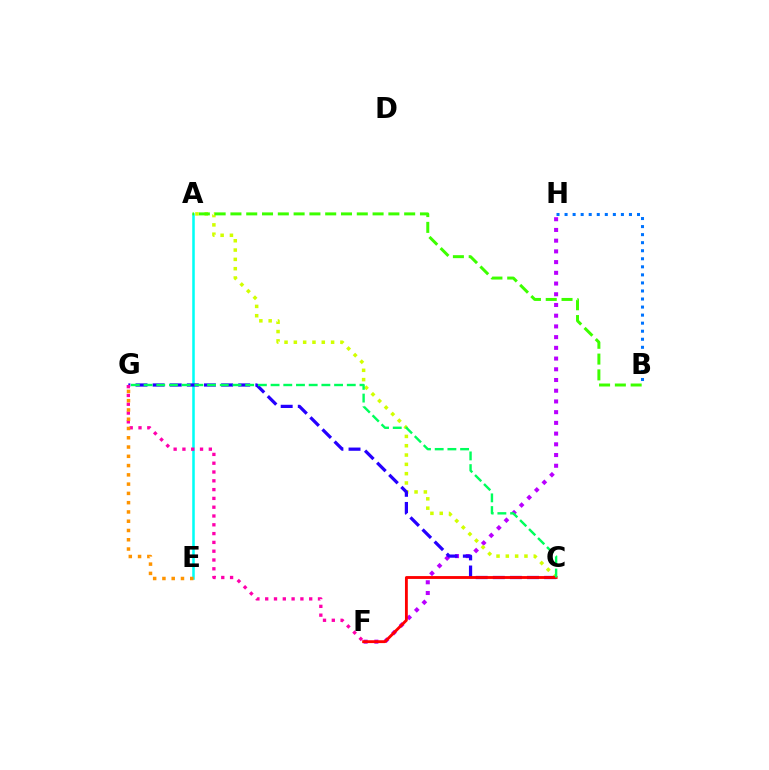{('A', 'E'): [{'color': '#00fff6', 'line_style': 'solid', 'thickness': 1.83}], ('F', 'H'): [{'color': '#b900ff', 'line_style': 'dotted', 'thickness': 2.91}], ('A', 'C'): [{'color': '#d1ff00', 'line_style': 'dotted', 'thickness': 2.53}], ('C', 'G'): [{'color': '#2500ff', 'line_style': 'dashed', 'thickness': 2.32}, {'color': '#00ff5c', 'line_style': 'dashed', 'thickness': 1.73}], ('A', 'B'): [{'color': '#3dff00', 'line_style': 'dashed', 'thickness': 2.15}], ('C', 'F'): [{'color': '#ff0000', 'line_style': 'solid', 'thickness': 2.05}], ('F', 'G'): [{'color': '#ff00ac', 'line_style': 'dotted', 'thickness': 2.39}], ('B', 'H'): [{'color': '#0074ff', 'line_style': 'dotted', 'thickness': 2.19}], ('E', 'G'): [{'color': '#ff9400', 'line_style': 'dotted', 'thickness': 2.52}]}